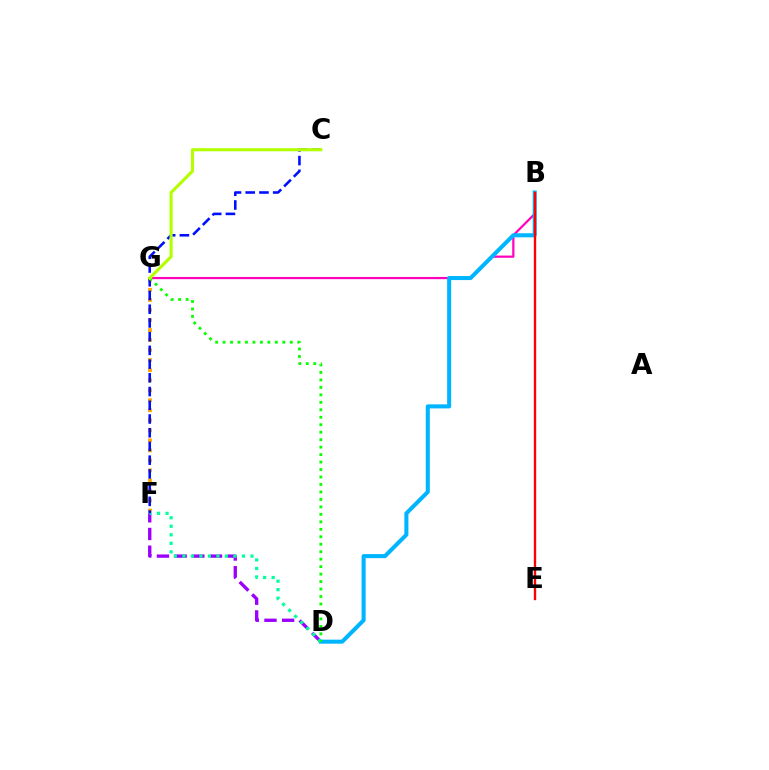{('B', 'G'): [{'color': '#ff00bd', 'line_style': 'solid', 'thickness': 1.59}], ('F', 'G'): [{'color': '#ffa500', 'line_style': 'dotted', 'thickness': 2.72}], ('D', 'F'): [{'color': '#9b00ff', 'line_style': 'dashed', 'thickness': 2.4}, {'color': '#00ff9d', 'line_style': 'dotted', 'thickness': 2.31}], ('B', 'D'): [{'color': '#00b5ff', 'line_style': 'solid', 'thickness': 2.91}], ('B', 'E'): [{'color': '#ff0000', 'line_style': 'solid', 'thickness': 1.69}], ('C', 'F'): [{'color': '#0010ff', 'line_style': 'dashed', 'thickness': 1.86}], ('D', 'G'): [{'color': '#08ff00', 'line_style': 'dotted', 'thickness': 2.03}], ('C', 'G'): [{'color': '#b3ff00', 'line_style': 'solid', 'thickness': 2.24}]}